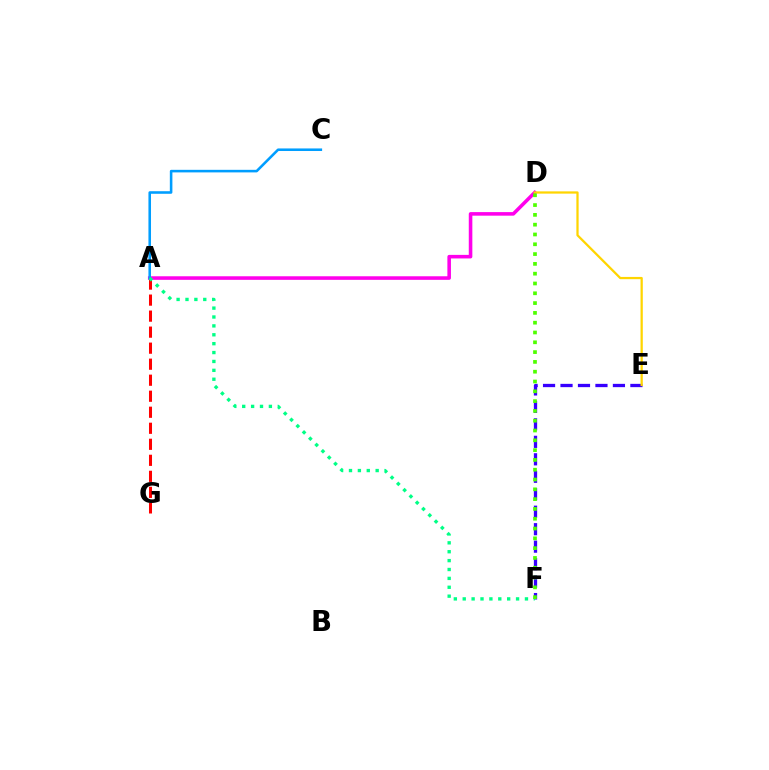{('A', 'G'): [{'color': '#ff0000', 'line_style': 'dashed', 'thickness': 2.18}], ('A', 'D'): [{'color': '#ff00ed', 'line_style': 'solid', 'thickness': 2.57}], ('E', 'F'): [{'color': '#3700ff', 'line_style': 'dashed', 'thickness': 2.37}], ('A', 'C'): [{'color': '#009eff', 'line_style': 'solid', 'thickness': 1.85}], ('D', 'E'): [{'color': '#ffd500', 'line_style': 'solid', 'thickness': 1.63}], ('A', 'F'): [{'color': '#00ff86', 'line_style': 'dotted', 'thickness': 2.42}], ('D', 'F'): [{'color': '#4fff00', 'line_style': 'dotted', 'thickness': 2.66}]}